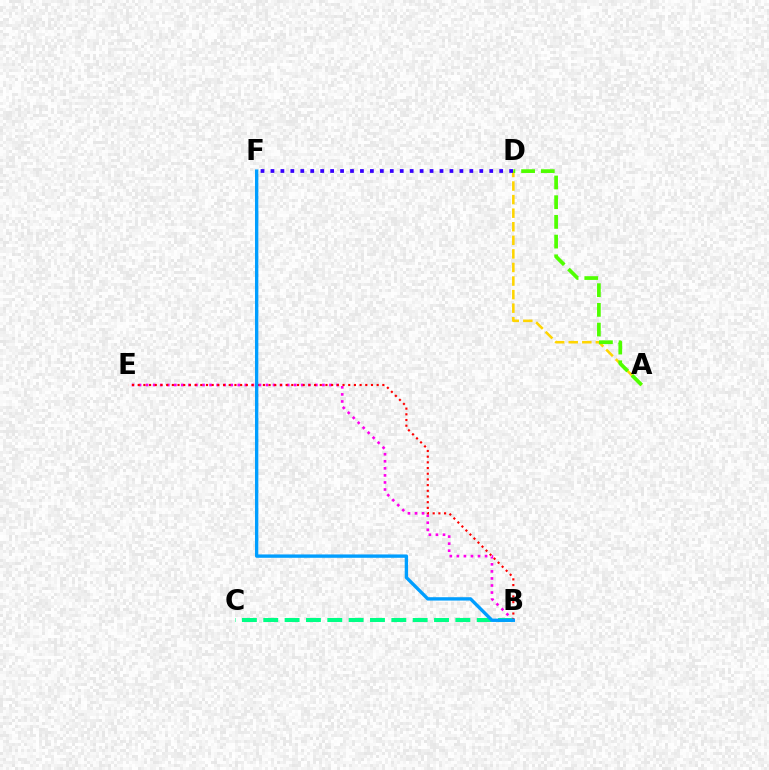{('A', 'D'): [{'color': '#ffd500', 'line_style': 'dashed', 'thickness': 1.84}, {'color': '#4fff00', 'line_style': 'dashed', 'thickness': 2.68}], ('B', 'E'): [{'color': '#ff00ed', 'line_style': 'dotted', 'thickness': 1.92}, {'color': '#ff0000', 'line_style': 'dotted', 'thickness': 1.55}], ('B', 'C'): [{'color': '#00ff86', 'line_style': 'dashed', 'thickness': 2.9}], ('D', 'F'): [{'color': '#3700ff', 'line_style': 'dotted', 'thickness': 2.7}], ('B', 'F'): [{'color': '#009eff', 'line_style': 'solid', 'thickness': 2.41}]}